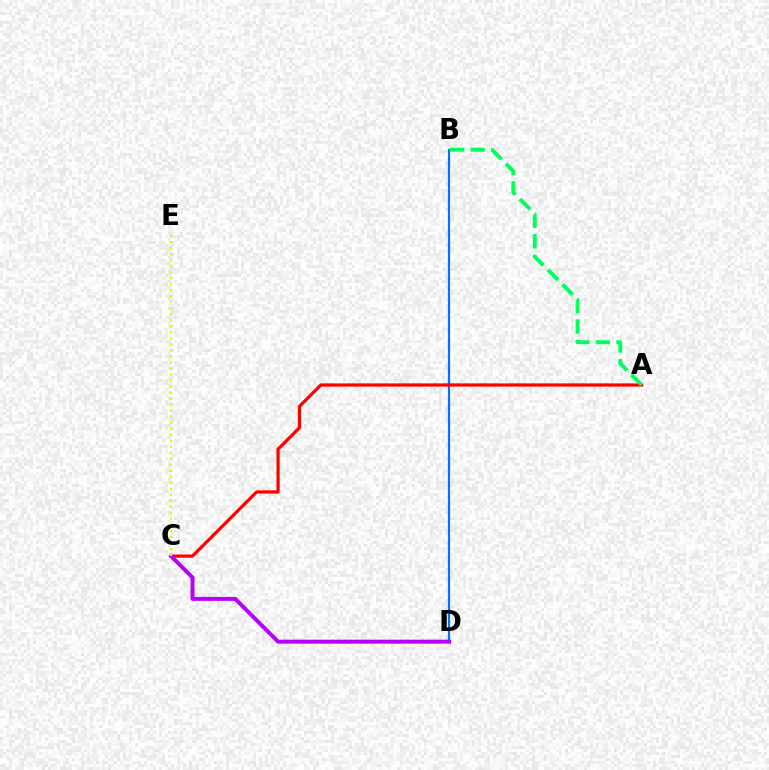{('B', 'D'): [{'color': '#0074ff', 'line_style': 'solid', 'thickness': 1.59}], ('A', 'C'): [{'color': '#ff0000', 'line_style': 'solid', 'thickness': 2.32}], ('C', 'D'): [{'color': '#b900ff', 'line_style': 'solid', 'thickness': 2.86}], ('C', 'E'): [{'color': '#d1ff00', 'line_style': 'dotted', 'thickness': 1.63}], ('A', 'B'): [{'color': '#00ff5c', 'line_style': 'dashed', 'thickness': 2.8}]}